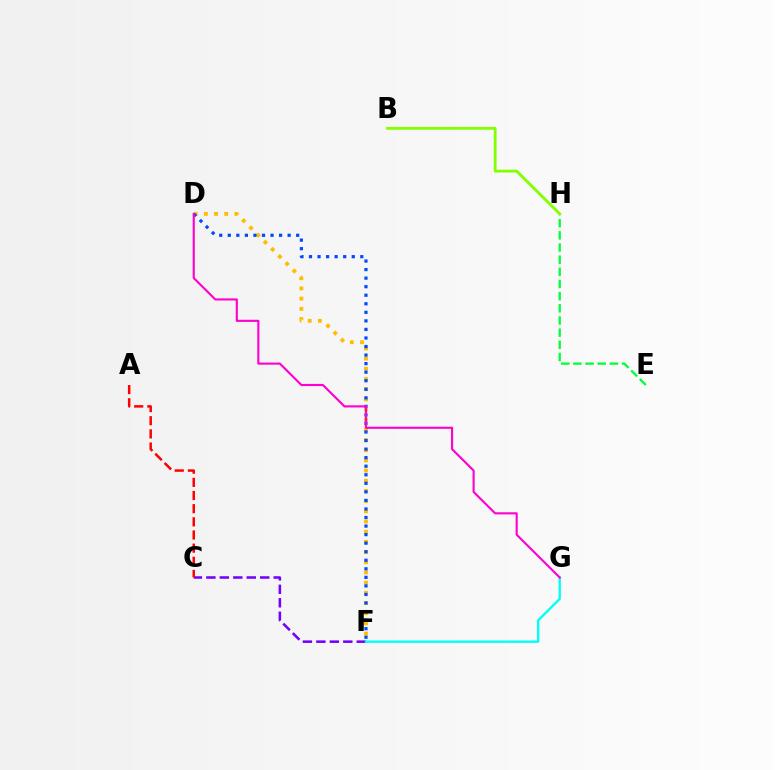{('E', 'H'): [{'color': '#00ff39', 'line_style': 'dashed', 'thickness': 1.65}], ('C', 'F'): [{'color': '#7200ff', 'line_style': 'dashed', 'thickness': 1.83}], ('F', 'G'): [{'color': '#00fff6', 'line_style': 'solid', 'thickness': 1.69}], ('D', 'F'): [{'color': '#ffbd00', 'line_style': 'dotted', 'thickness': 2.77}, {'color': '#004bff', 'line_style': 'dotted', 'thickness': 2.32}], ('D', 'G'): [{'color': '#ff00cf', 'line_style': 'solid', 'thickness': 1.53}], ('A', 'C'): [{'color': '#ff0000', 'line_style': 'dashed', 'thickness': 1.79}], ('B', 'H'): [{'color': '#84ff00', 'line_style': 'solid', 'thickness': 2.04}]}